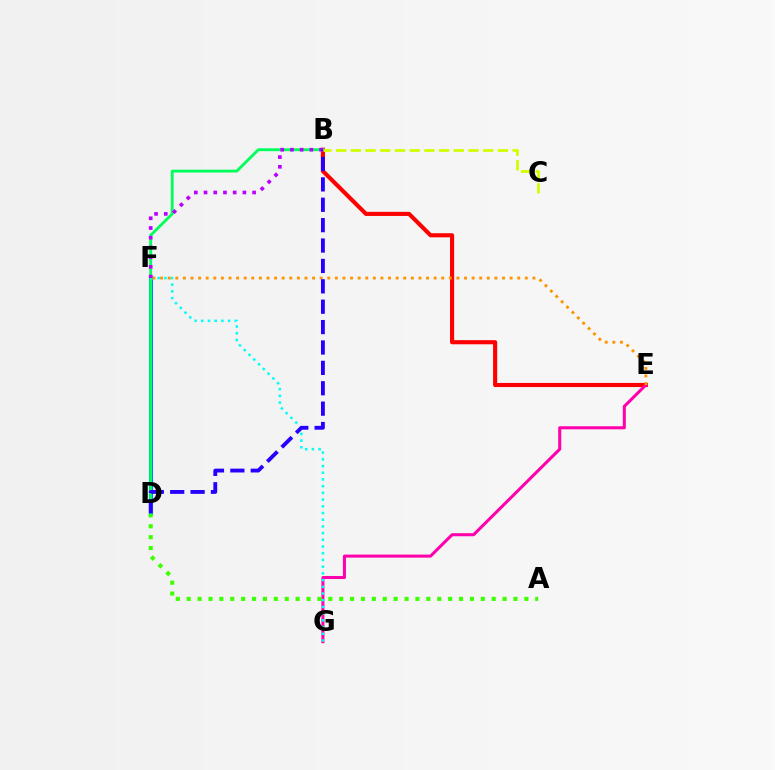{('D', 'F'): [{'color': '#0074ff', 'line_style': 'solid', 'thickness': 2.94}], ('B', 'E'): [{'color': '#ff0000', 'line_style': 'solid', 'thickness': 2.96}], ('E', 'G'): [{'color': '#ff00ac', 'line_style': 'solid', 'thickness': 2.19}], ('A', 'D'): [{'color': '#3dff00', 'line_style': 'dotted', 'thickness': 2.96}], ('B', 'D'): [{'color': '#00ff5c', 'line_style': 'solid', 'thickness': 2.06}, {'color': '#2500ff', 'line_style': 'dashed', 'thickness': 2.77}], ('F', 'G'): [{'color': '#00fff6', 'line_style': 'dotted', 'thickness': 1.82}], ('E', 'F'): [{'color': '#ff9400', 'line_style': 'dotted', 'thickness': 2.06}], ('B', 'F'): [{'color': '#b900ff', 'line_style': 'dotted', 'thickness': 2.64}], ('B', 'C'): [{'color': '#d1ff00', 'line_style': 'dashed', 'thickness': 2.0}]}